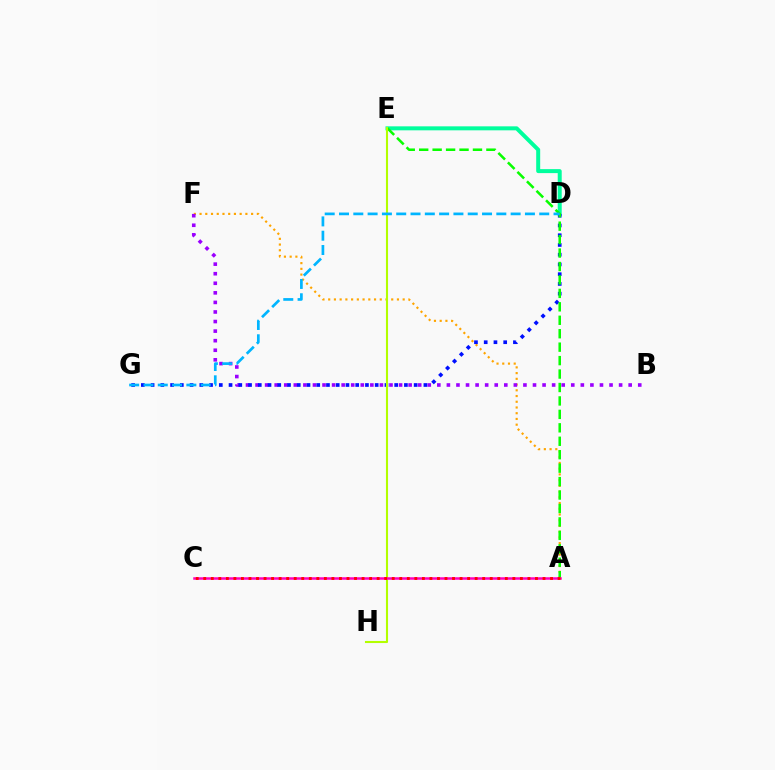{('D', 'E'): [{'color': '#00ff9d', 'line_style': 'solid', 'thickness': 2.87}], ('A', 'F'): [{'color': '#ffa500', 'line_style': 'dotted', 'thickness': 1.56}], ('B', 'F'): [{'color': '#9b00ff', 'line_style': 'dotted', 'thickness': 2.6}], ('D', 'G'): [{'color': '#0010ff', 'line_style': 'dotted', 'thickness': 2.65}, {'color': '#00b5ff', 'line_style': 'dashed', 'thickness': 1.94}], ('A', 'E'): [{'color': '#08ff00', 'line_style': 'dashed', 'thickness': 1.83}], ('E', 'H'): [{'color': '#b3ff00', 'line_style': 'solid', 'thickness': 1.5}], ('A', 'C'): [{'color': '#ff00bd', 'line_style': 'solid', 'thickness': 1.81}, {'color': '#ff0000', 'line_style': 'dotted', 'thickness': 2.05}]}